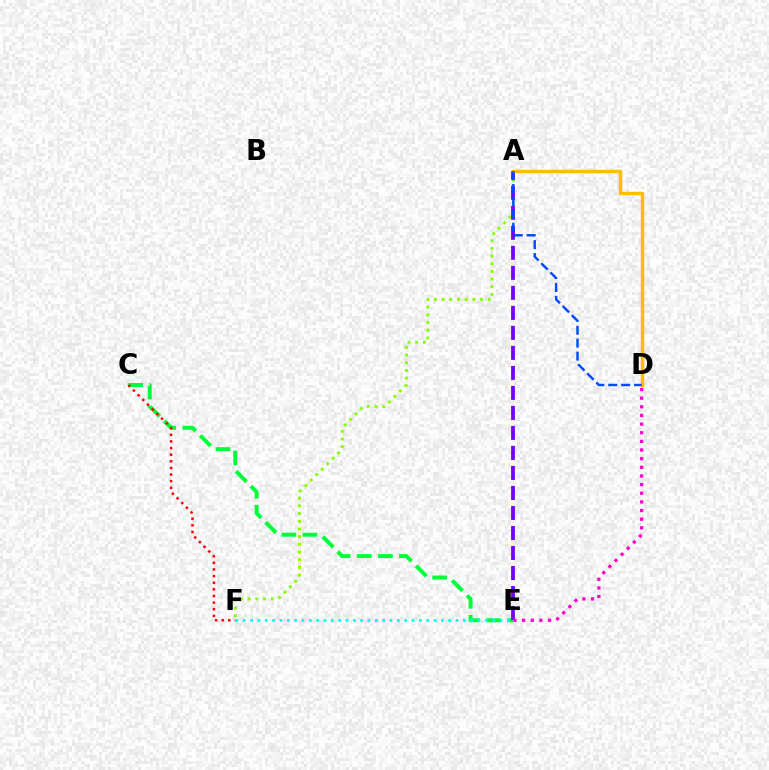{('C', 'E'): [{'color': '#00ff39', 'line_style': 'dashed', 'thickness': 2.86}], ('A', 'F'): [{'color': '#84ff00', 'line_style': 'dotted', 'thickness': 2.09}], ('E', 'F'): [{'color': '#00fff6', 'line_style': 'dotted', 'thickness': 1.99}], ('A', 'E'): [{'color': '#7200ff', 'line_style': 'dashed', 'thickness': 2.72}], ('D', 'E'): [{'color': '#ff00cf', 'line_style': 'dotted', 'thickness': 2.35}], ('A', 'D'): [{'color': '#ffbd00', 'line_style': 'solid', 'thickness': 2.48}, {'color': '#004bff', 'line_style': 'dashed', 'thickness': 1.75}], ('C', 'F'): [{'color': '#ff0000', 'line_style': 'dotted', 'thickness': 1.8}]}